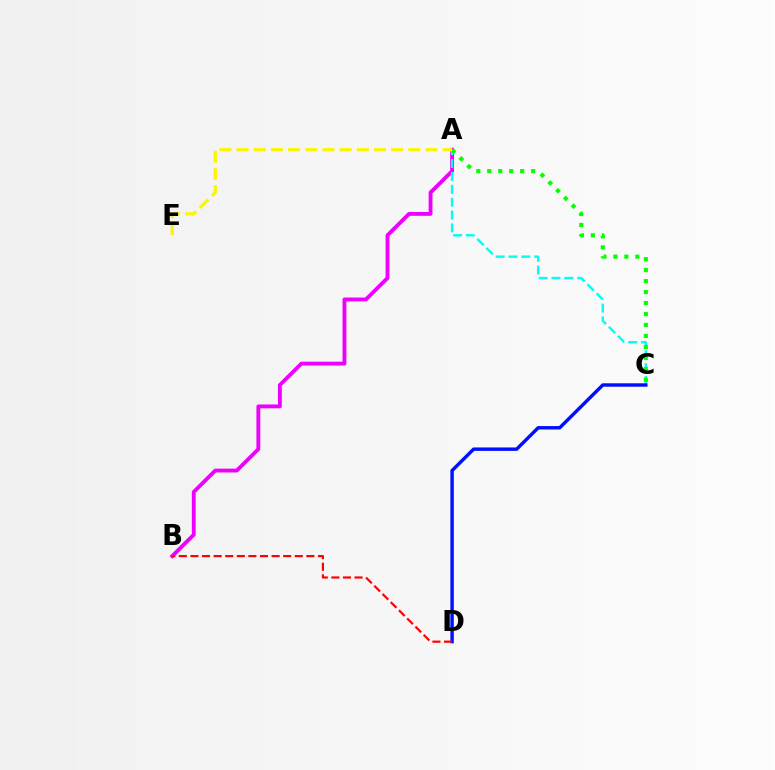{('A', 'B'): [{'color': '#ee00ff', 'line_style': 'solid', 'thickness': 2.77}], ('A', 'C'): [{'color': '#00fff6', 'line_style': 'dashed', 'thickness': 1.75}, {'color': '#08ff00', 'line_style': 'dotted', 'thickness': 2.98}], ('C', 'D'): [{'color': '#0010ff', 'line_style': 'solid', 'thickness': 2.47}], ('A', 'E'): [{'color': '#fcf500', 'line_style': 'dashed', 'thickness': 2.33}], ('B', 'D'): [{'color': '#ff0000', 'line_style': 'dashed', 'thickness': 1.58}]}